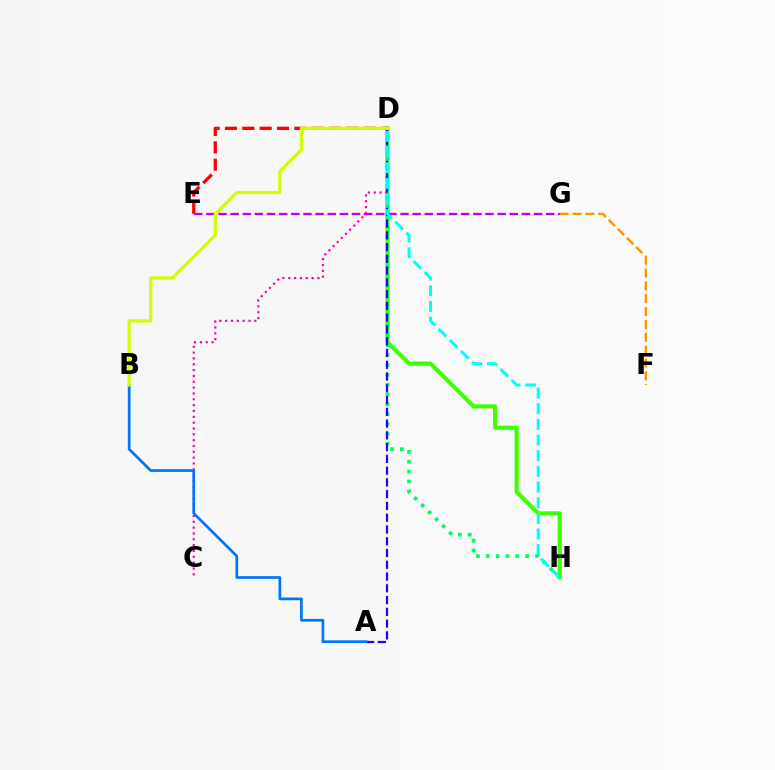{('D', 'H'): [{'color': '#3dff00', 'line_style': 'solid', 'thickness': 2.96}, {'color': '#00ff5c', 'line_style': 'dotted', 'thickness': 2.68}, {'color': '#00fff6', 'line_style': 'dashed', 'thickness': 2.13}], ('C', 'D'): [{'color': '#ff00ac', 'line_style': 'dotted', 'thickness': 1.59}], ('F', 'G'): [{'color': '#ff9400', 'line_style': 'dashed', 'thickness': 1.75}], ('A', 'D'): [{'color': '#2500ff', 'line_style': 'dashed', 'thickness': 1.6}], ('D', 'E'): [{'color': '#ff0000', 'line_style': 'dashed', 'thickness': 2.36}], ('E', 'G'): [{'color': '#b900ff', 'line_style': 'dashed', 'thickness': 1.65}], ('A', 'B'): [{'color': '#0074ff', 'line_style': 'solid', 'thickness': 1.95}], ('B', 'D'): [{'color': '#d1ff00', 'line_style': 'solid', 'thickness': 2.32}]}